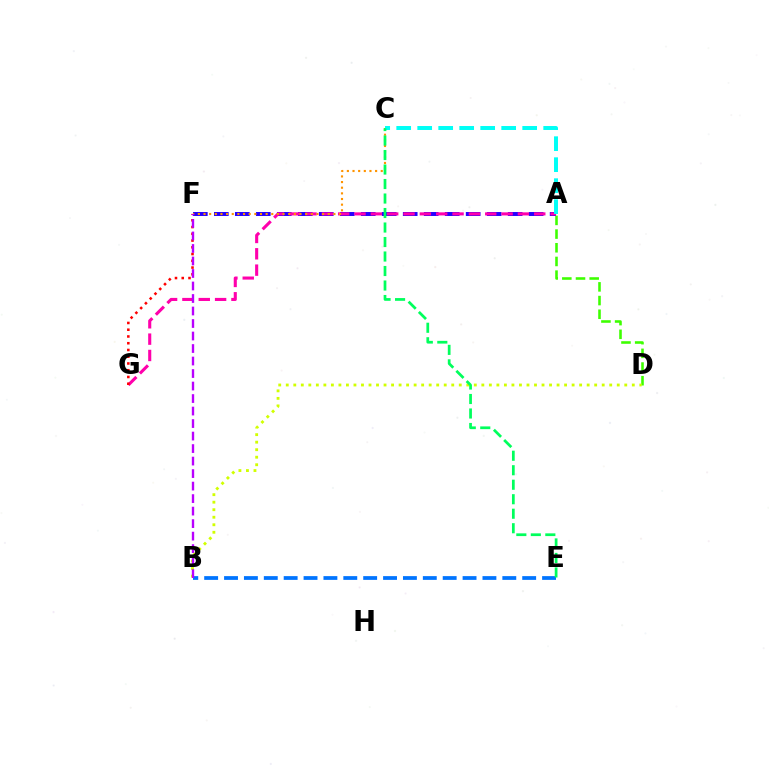{('A', 'D'): [{'color': '#3dff00', 'line_style': 'dashed', 'thickness': 1.86}], ('A', 'F'): [{'color': '#2500ff', 'line_style': 'dashed', 'thickness': 2.85}], ('A', 'G'): [{'color': '#ff00ac', 'line_style': 'dashed', 'thickness': 2.22}], ('B', 'D'): [{'color': '#d1ff00', 'line_style': 'dotted', 'thickness': 2.04}], ('B', 'E'): [{'color': '#0074ff', 'line_style': 'dashed', 'thickness': 2.7}], ('C', 'F'): [{'color': '#ff9400', 'line_style': 'dotted', 'thickness': 1.53}], ('F', 'G'): [{'color': '#ff0000', 'line_style': 'dotted', 'thickness': 1.83}], ('A', 'C'): [{'color': '#00fff6', 'line_style': 'dashed', 'thickness': 2.85}], ('C', 'E'): [{'color': '#00ff5c', 'line_style': 'dashed', 'thickness': 1.97}], ('B', 'F'): [{'color': '#b900ff', 'line_style': 'dashed', 'thickness': 1.7}]}